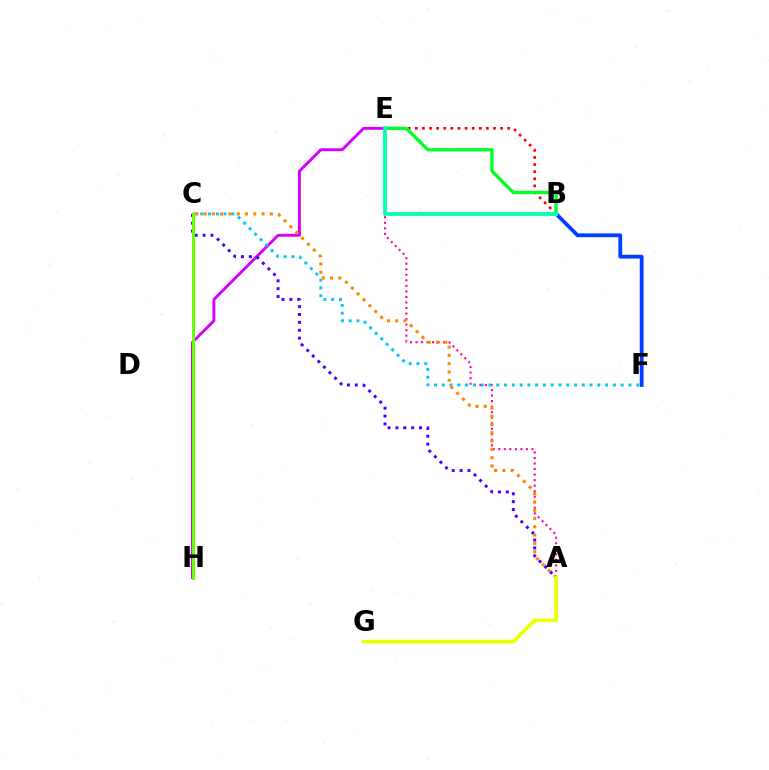{('A', 'E'): [{'color': '#ff00a0', 'line_style': 'dotted', 'thickness': 1.5}], ('E', 'H'): [{'color': '#d600ff', 'line_style': 'solid', 'thickness': 2.09}], ('C', 'F'): [{'color': '#00c7ff', 'line_style': 'dotted', 'thickness': 2.11}], ('B', 'E'): [{'color': '#ff0000', 'line_style': 'dotted', 'thickness': 1.93}, {'color': '#00ff27', 'line_style': 'solid', 'thickness': 2.38}, {'color': '#00ffaf', 'line_style': 'solid', 'thickness': 2.72}], ('A', 'C'): [{'color': '#4f00ff', 'line_style': 'dotted', 'thickness': 2.14}, {'color': '#ff8800', 'line_style': 'dotted', 'thickness': 2.25}], ('B', 'F'): [{'color': '#003fff', 'line_style': 'solid', 'thickness': 2.74}], ('C', 'H'): [{'color': '#66ff00', 'line_style': 'solid', 'thickness': 2.14}], ('A', 'G'): [{'color': '#eeff00', 'line_style': 'solid', 'thickness': 2.66}]}